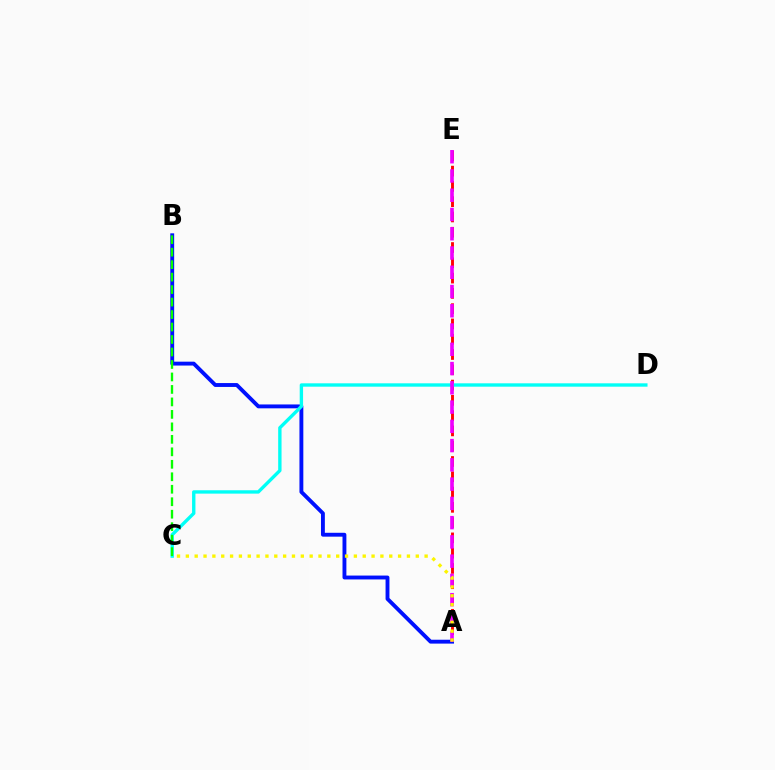{('A', 'E'): [{'color': '#ff0000', 'line_style': 'dashed', 'thickness': 2.08}, {'color': '#ee00ff', 'line_style': 'dashed', 'thickness': 2.62}], ('A', 'B'): [{'color': '#0010ff', 'line_style': 'solid', 'thickness': 2.79}], ('C', 'D'): [{'color': '#00fff6', 'line_style': 'solid', 'thickness': 2.42}], ('A', 'C'): [{'color': '#fcf500', 'line_style': 'dotted', 'thickness': 2.4}], ('B', 'C'): [{'color': '#08ff00', 'line_style': 'dashed', 'thickness': 1.7}]}